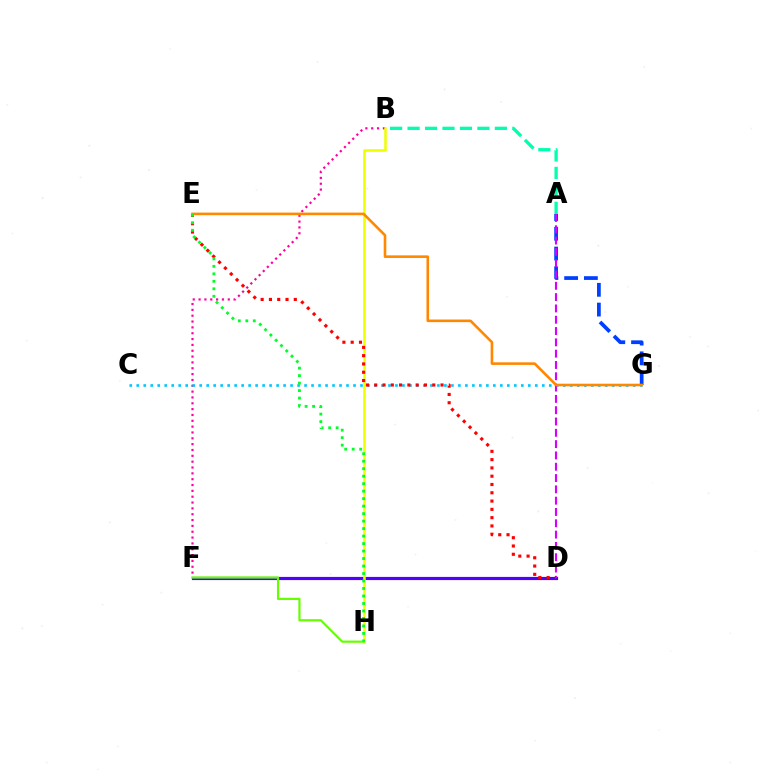{('A', 'B'): [{'color': '#00ffaf', 'line_style': 'dashed', 'thickness': 2.37}], ('B', 'F'): [{'color': '#ff00a0', 'line_style': 'dotted', 'thickness': 1.59}], ('C', 'G'): [{'color': '#00c7ff', 'line_style': 'dotted', 'thickness': 1.9}], ('A', 'G'): [{'color': '#003fff', 'line_style': 'dashed', 'thickness': 2.68}], ('D', 'F'): [{'color': '#4f00ff', 'line_style': 'solid', 'thickness': 2.29}], ('A', 'D'): [{'color': '#d600ff', 'line_style': 'dashed', 'thickness': 1.54}], ('B', 'H'): [{'color': '#eeff00', 'line_style': 'solid', 'thickness': 1.83}], ('F', 'H'): [{'color': '#66ff00', 'line_style': 'solid', 'thickness': 1.59}], ('D', 'E'): [{'color': '#ff0000', 'line_style': 'dotted', 'thickness': 2.25}], ('E', 'G'): [{'color': '#ff8800', 'line_style': 'solid', 'thickness': 1.87}], ('E', 'H'): [{'color': '#00ff27', 'line_style': 'dotted', 'thickness': 2.03}]}